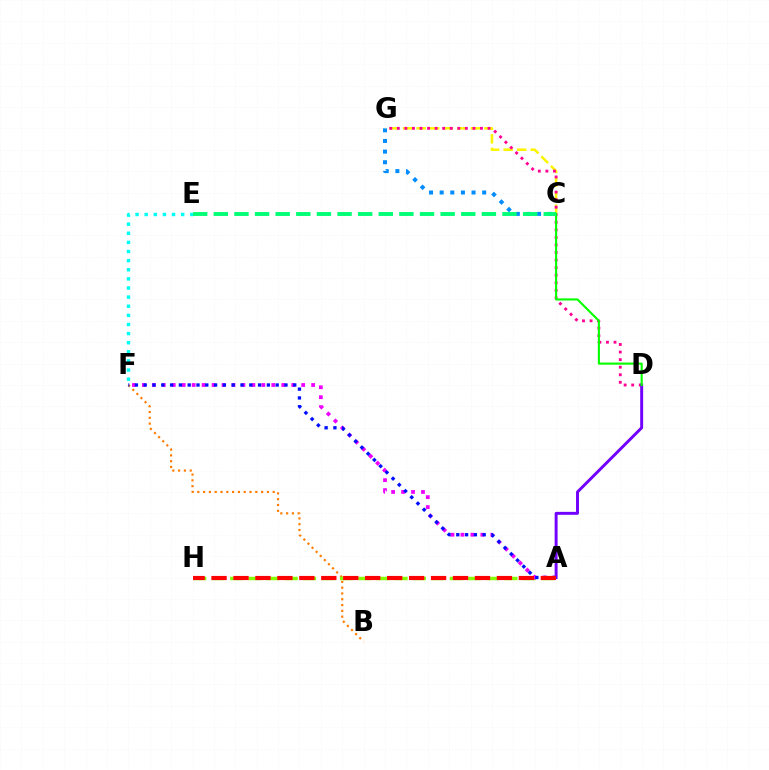{('E', 'F'): [{'color': '#00fff6', 'line_style': 'dotted', 'thickness': 2.48}], ('C', 'G'): [{'color': '#008cff', 'line_style': 'dotted', 'thickness': 2.89}, {'color': '#fcf500', 'line_style': 'dashed', 'thickness': 1.84}], ('D', 'G'): [{'color': '#ff0094', 'line_style': 'dotted', 'thickness': 2.05}], ('B', 'F'): [{'color': '#ff7c00', 'line_style': 'dotted', 'thickness': 1.58}], ('A', 'H'): [{'color': '#84ff00', 'line_style': 'dashed', 'thickness': 2.49}, {'color': '#ff0000', 'line_style': 'dashed', 'thickness': 2.98}], ('A', 'F'): [{'color': '#ee00ff', 'line_style': 'dotted', 'thickness': 2.71}, {'color': '#0010ff', 'line_style': 'dotted', 'thickness': 2.39}], ('A', 'D'): [{'color': '#7200ff', 'line_style': 'solid', 'thickness': 2.12}], ('C', 'D'): [{'color': '#08ff00', 'line_style': 'solid', 'thickness': 1.53}], ('C', 'E'): [{'color': '#00ff74', 'line_style': 'dashed', 'thickness': 2.8}]}